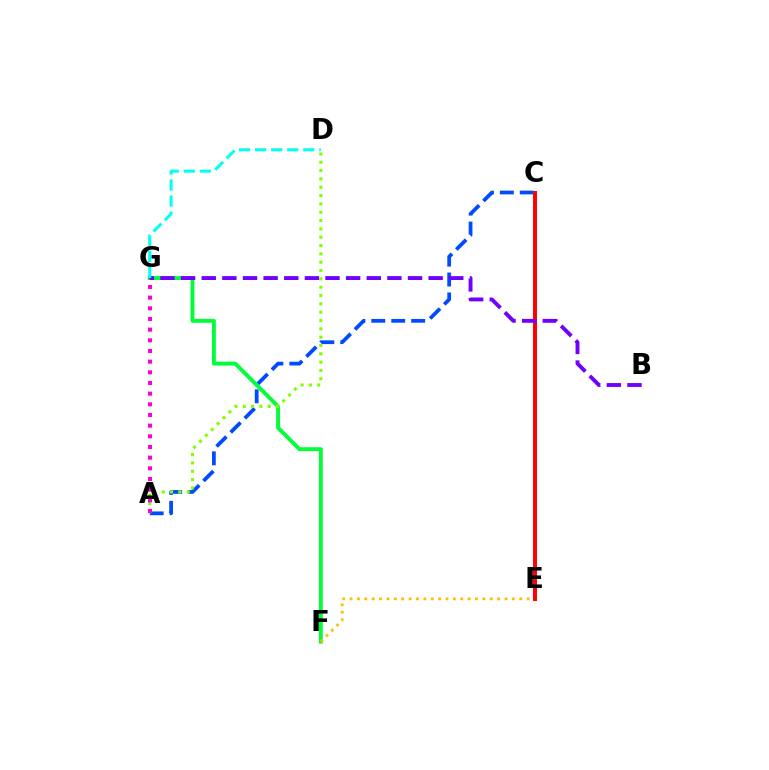{('A', 'C'): [{'color': '#004bff', 'line_style': 'dashed', 'thickness': 2.71}], ('F', 'G'): [{'color': '#00ff39', 'line_style': 'solid', 'thickness': 2.8}], ('A', 'D'): [{'color': '#84ff00', 'line_style': 'dotted', 'thickness': 2.26}], ('E', 'F'): [{'color': '#ffbd00', 'line_style': 'dotted', 'thickness': 2.01}], ('A', 'G'): [{'color': '#ff00cf', 'line_style': 'dotted', 'thickness': 2.9}], ('C', 'E'): [{'color': '#ff0000', 'line_style': 'solid', 'thickness': 2.85}], ('B', 'G'): [{'color': '#7200ff', 'line_style': 'dashed', 'thickness': 2.8}], ('D', 'G'): [{'color': '#00fff6', 'line_style': 'dashed', 'thickness': 2.18}]}